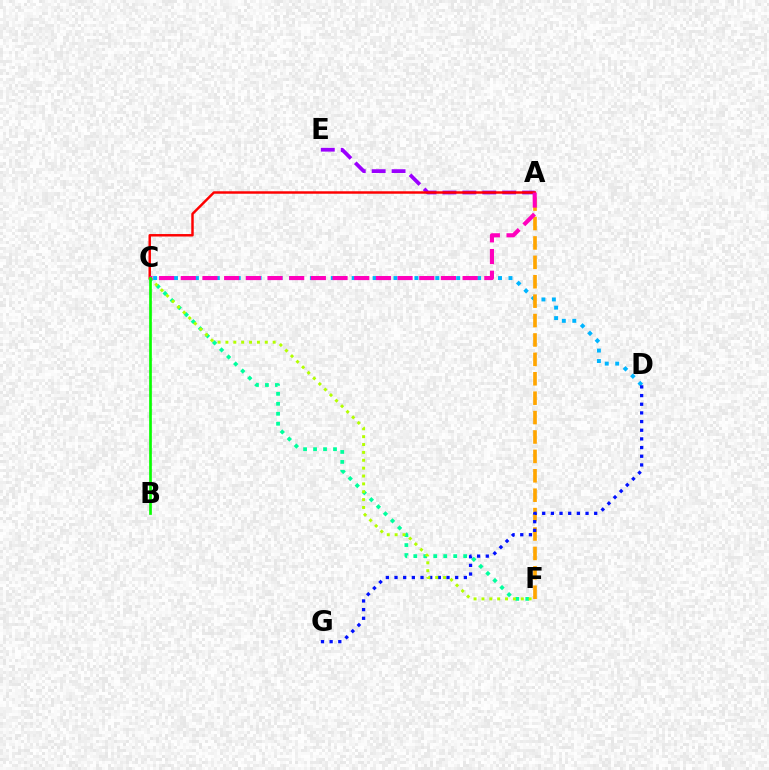{('C', 'D'): [{'color': '#00b5ff', 'line_style': 'dotted', 'thickness': 2.84}], ('A', 'F'): [{'color': '#ffa500', 'line_style': 'dashed', 'thickness': 2.64}], ('A', 'E'): [{'color': '#9b00ff', 'line_style': 'dashed', 'thickness': 2.7}], ('C', 'F'): [{'color': '#00ff9d', 'line_style': 'dotted', 'thickness': 2.71}, {'color': '#b3ff00', 'line_style': 'dotted', 'thickness': 2.14}], ('A', 'C'): [{'color': '#ff0000', 'line_style': 'solid', 'thickness': 1.77}, {'color': '#ff00bd', 'line_style': 'dashed', 'thickness': 2.94}], ('D', 'G'): [{'color': '#0010ff', 'line_style': 'dotted', 'thickness': 2.35}], ('B', 'C'): [{'color': '#08ff00', 'line_style': 'solid', 'thickness': 1.94}]}